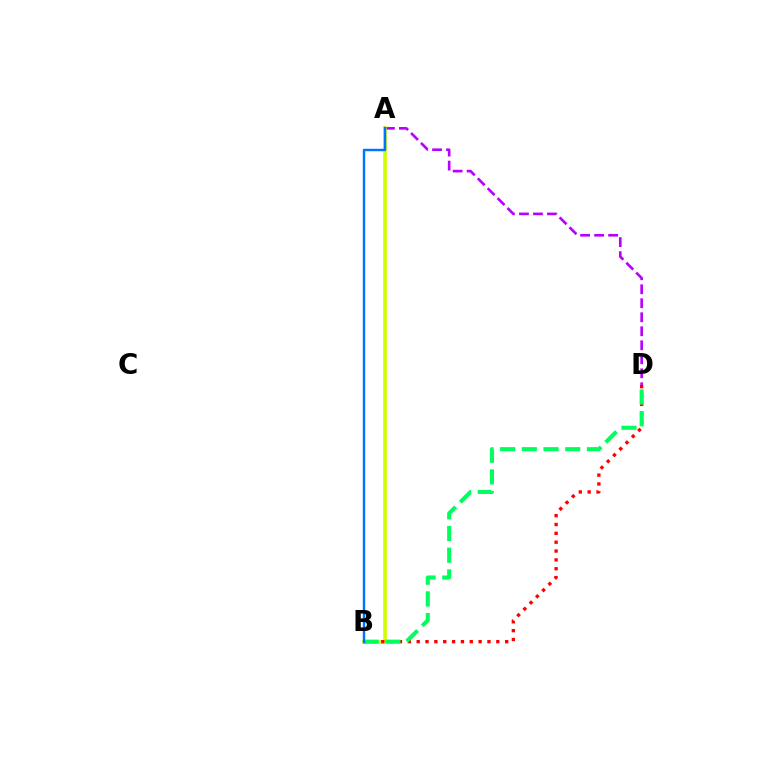{('A', 'D'): [{'color': '#b900ff', 'line_style': 'dashed', 'thickness': 1.9}], ('A', 'B'): [{'color': '#d1ff00', 'line_style': 'solid', 'thickness': 2.6}, {'color': '#0074ff', 'line_style': 'solid', 'thickness': 1.77}], ('B', 'D'): [{'color': '#ff0000', 'line_style': 'dotted', 'thickness': 2.4}, {'color': '#00ff5c', 'line_style': 'dashed', 'thickness': 2.95}]}